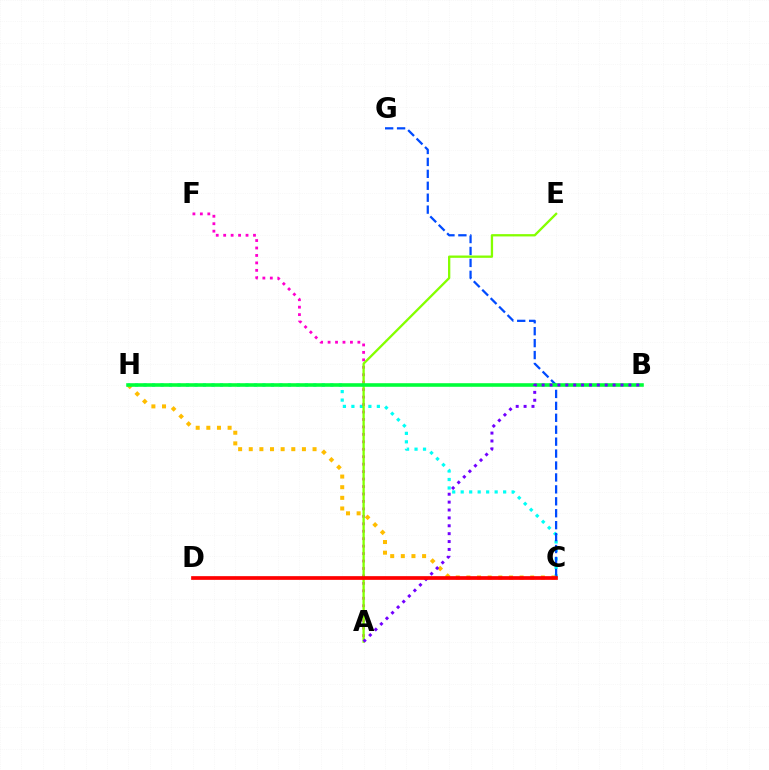{('C', 'H'): [{'color': '#00fff6', 'line_style': 'dotted', 'thickness': 2.31}, {'color': '#ffbd00', 'line_style': 'dotted', 'thickness': 2.89}], ('C', 'G'): [{'color': '#004bff', 'line_style': 'dashed', 'thickness': 1.62}], ('A', 'F'): [{'color': '#ff00cf', 'line_style': 'dotted', 'thickness': 2.02}], ('A', 'E'): [{'color': '#84ff00', 'line_style': 'solid', 'thickness': 1.66}], ('B', 'H'): [{'color': '#00ff39', 'line_style': 'solid', 'thickness': 2.58}], ('A', 'B'): [{'color': '#7200ff', 'line_style': 'dotted', 'thickness': 2.14}], ('C', 'D'): [{'color': '#ff0000', 'line_style': 'solid', 'thickness': 2.66}]}